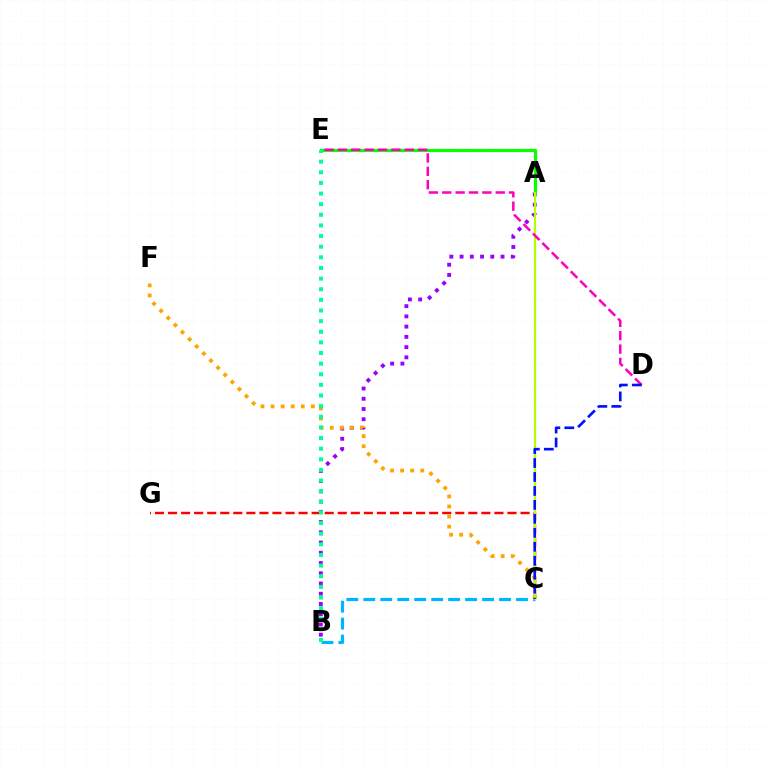{('B', 'C'): [{'color': '#00b5ff', 'line_style': 'dashed', 'thickness': 2.31}], ('A', 'B'): [{'color': '#9b00ff', 'line_style': 'dotted', 'thickness': 2.78}], ('C', 'G'): [{'color': '#ff0000', 'line_style': 'dashed', 'thickness': 1.77}], ('A', 'E'): [{'color': '#08ff00', 'line_style': 'solid', 'thickness': 2.28}], ('C', 'F'): [{'color': '#ffa500', 'line_style': 'dotted', 'thickness': 2.73}], ('A', 'C'): [{'color': '#b3ff00', 'line_style': 'solid', 'thickness': 1.57}], ('D', 'E'): [{'color': '#ff00bd', 'line_style': 'dashed', 'thickness': 1.82}], ('C', 'D'): [{'color': '#0010ff', 'line_style': 'dashed', 'thickness': 1.9}], ('B', 'E'): [{'color': '#00ff9d', 'line_style': 'dotted', 'thickness': 2.89}]}